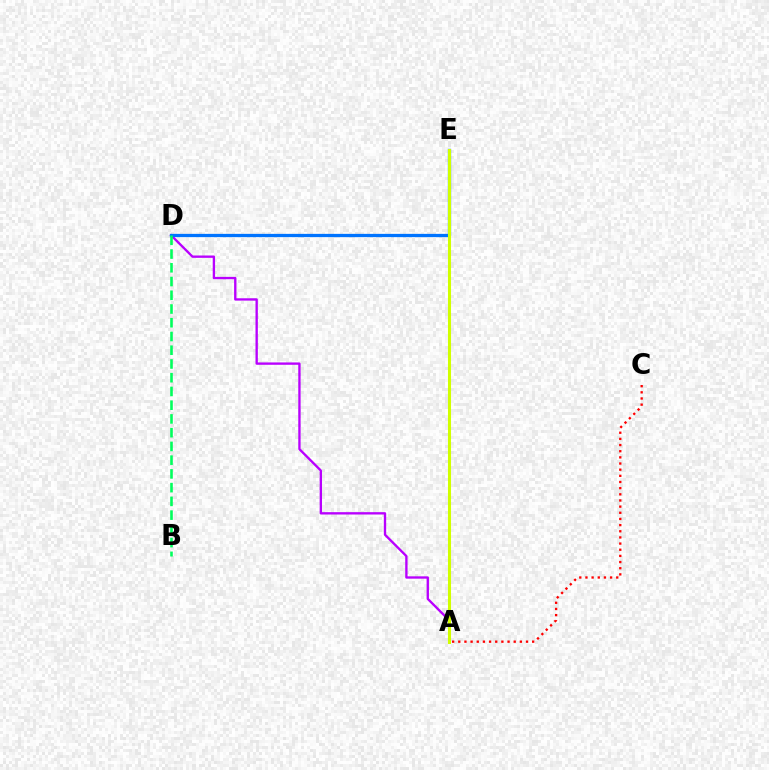{('A', 'D'): [{'color': '#b900ff', 'line_style': 'solid', 'thickness': 1.69}], ('D', 'E'): [{'color': '#0074ff', 'line_style': 'solid', 'thickness': 2.36}], ('A', 'C'): [{'color': '#ff0000', 'line_style': 'dotted', 'thickness': 1.67}], ('A', 'E'): [{'color': '#d1ff00', 'line_style': 'solid', 'thickness': 2.2}], ('B', 'D'): [{'color': '#00ff5c', 'line_style': 'dashed', 'thickness': 1.87}]}